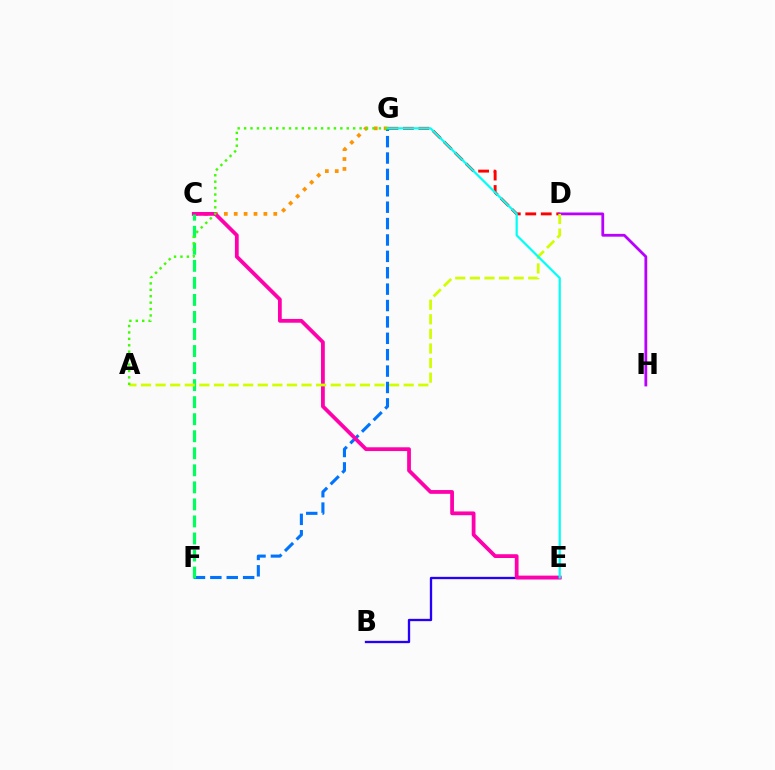{('D', 'G'): [{'color': '#ff0000', 'line_style': 'dashed', 'thickness': 2.1}], ('D', 'H'): [{'color': '#b900ff', 'line_style': 'solid', 'thickness': 2.01}], ('C', 'G'): [{'color': '#ff9400', 'line_style': 'dotted', 'thickness': 2.69}], ('B', 'E'): [{'color': '#2500ff', 'line_style': 'solid', 'thickness': 1.67}], ('F', 'G'): [{'color': '#0074ff', 'line_style': 'dashed', 'thickness': 2.23}], ('C', 'E'): [{'color': '#ff00ac', 'line_style': 'solid', 'thickness': 2.71}], ('C', 'F'): [{'color': '#00ff5c', 'line_style': 'dashed', 'thickness': 2.31}], ('A', 'D'): [{'color': '#d1ff00', 'line_style': 'dashed', 'thickness': 1.98}], ('E', 'G'): [{'color': '#00fff6', 'line_style': 'solid', 'thickness': 1.59}], ('A', 'G'): [{'color': '#3dff00', 'line_style': 'dotted', 'thickness': 1.74}]}